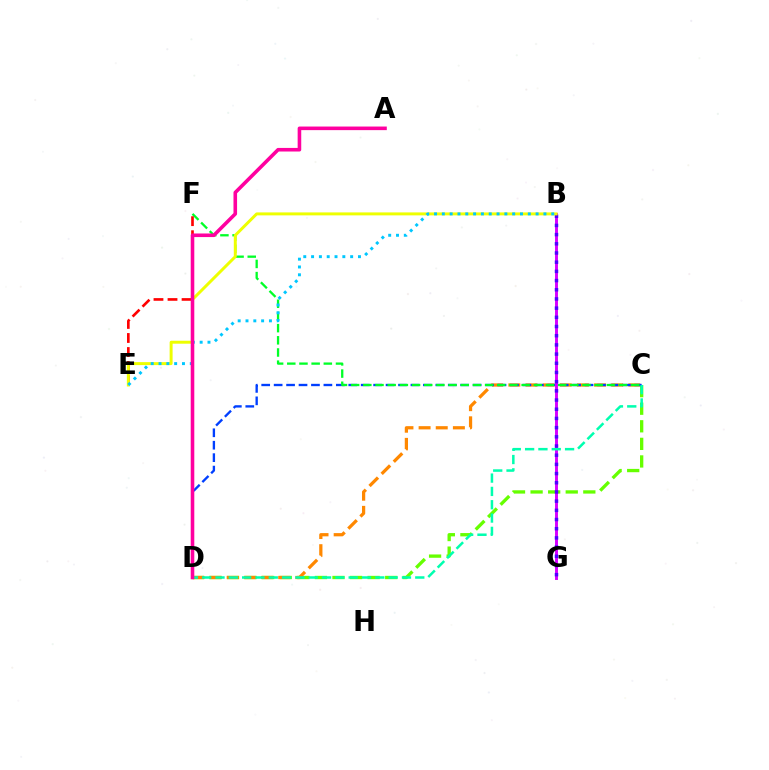{('C', 'D'): [{'color': '#66ff00', 'line_style': 'dashed', 'thickness': 2.39}, {'color': '#ff8800', 'line_style': 'dashed', 'thickness': 2.33}, {'color': '#003fff', 'line_style': 'dashed', 'thickness': 1.69}, {'color': '#00ffaf', 'line_style': 'dashed', 'thickness': 1.81}], ('C', 'F'): [{'color': '#00ff27', 'line_style': 'dashed', 'thickness': 1.65}], ('B', 'G'): [{'color': '#d600ff', 'line_style': 'solid', 'thickness': 2.11}, {'color': '#4f00ff', 'line_style': 'dotted', 'thickness': 2.5}], ('E', 'F'): [{'color': '#ff0000', 'line_style': 'dashed', 'thickness': 1.91}], ('B', 'E'): [{'color': '#eeff00', 'line_style': 'solid', 'thickness': 2.14}, {'color': '#00c7ff', 'line_style': 'dotted', 'thickness': 2.12}], ('A', 'D'): [{'color': '#ff00a0', 'line_style': 'solid', 'thickness': 2.58}]}